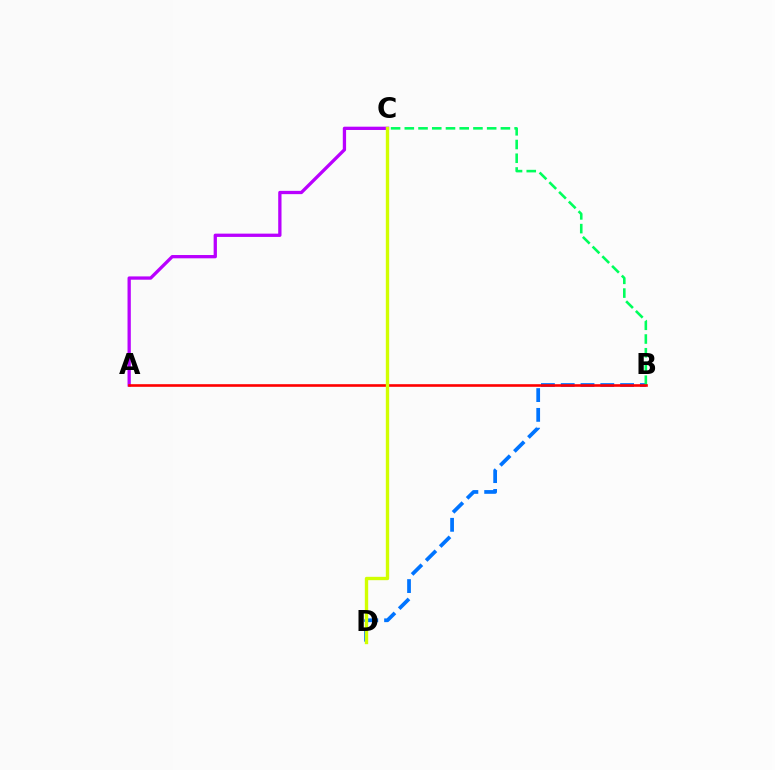{('A', 'C'): [{'color': '#b900ff', 'line_style': 'solid', 'thickness': 2.37}], ('B', 'D'): [{'color': '#0074ff', 'line_style': 'dashed', 'thickness': 2.69}], ('B', 'C'): [{'color': '#00ff5c', 'line_style': 'dashed', 'thickness': 1.86}], ('A', 'B'): [{'color': '#ff0000', 'line_style': 'solid', 'thickness': 1.89}], ('C', 'D'): [{'color': '#d1ff00', 'line_style': 'solid', 'thickness': 2.42}]}